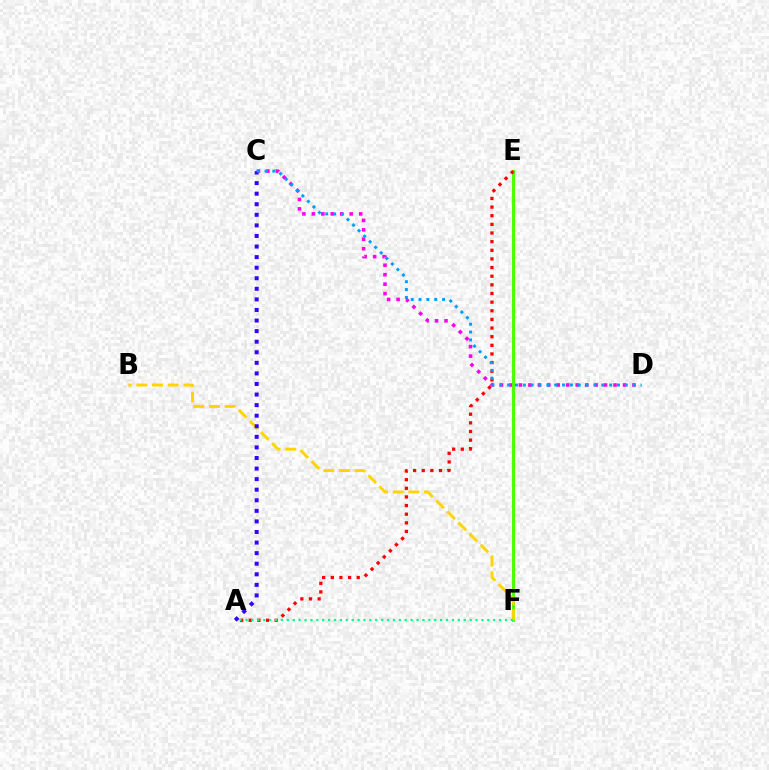{('C', 'D'): [{'color': '#ff00ed', 'line_style': 'dotted', 'thickness': 2.57}, {'color': '#009eff', 'line_style': 'dotted', 'thickness': 2.13}], ('E', 'F'): [{'color': '#4fff00', 'line_style': 'solid', 'thickness': 2.18}], ('A', 'E'): [{'color': '#ff0000', 'line_style': 'dotted', 'thickness': 2.35}], ('B', 'F'): [{'color': '#ffd500', 'line_style': 'dashed', 'thickness': 2.13}], ('A', 'F'): [{'color': '#00ff86', 'line_style': 'dotted', 'thickness': 1.6}], ('A', 'C'): [{'color': '#3700ff', 'line_style': 'dotted', 'thickness': 2.87}]}